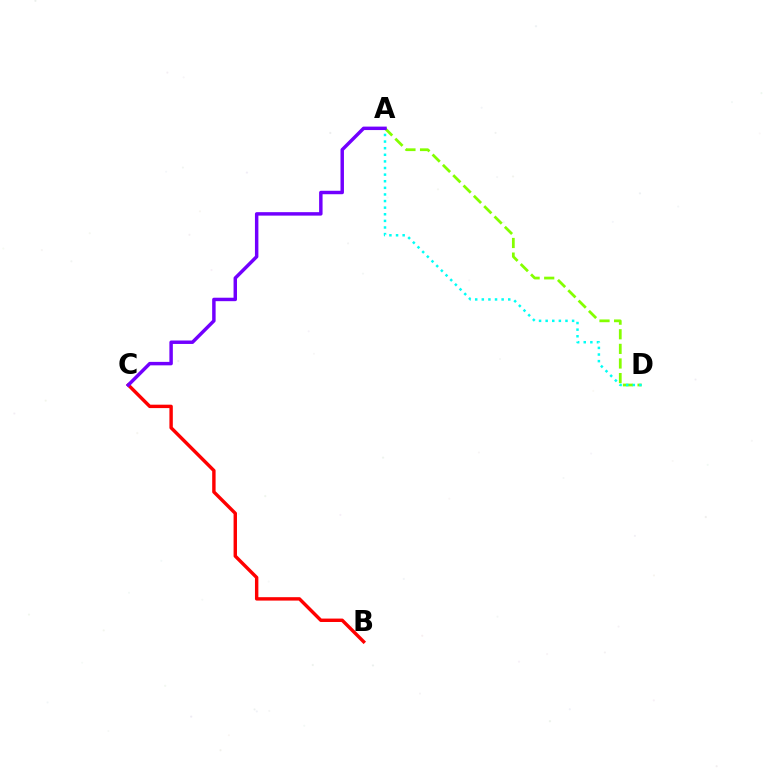{('A', 'D'): [{'color': '#84ff00', 'line_style': 'dashed', 'thickness': 1.98}, {'color': '#00fff6', 'line_style': 'dotted', 'thickness': 1.8}], ('B', 'C'): [{'color': '#ff0000', 'line_style': 'solid', 'thickness': 2.46}], ('A', 'C'): [{'color': '#7200ff', 'line_style': 'solid', 'thickness': 2.49}]}